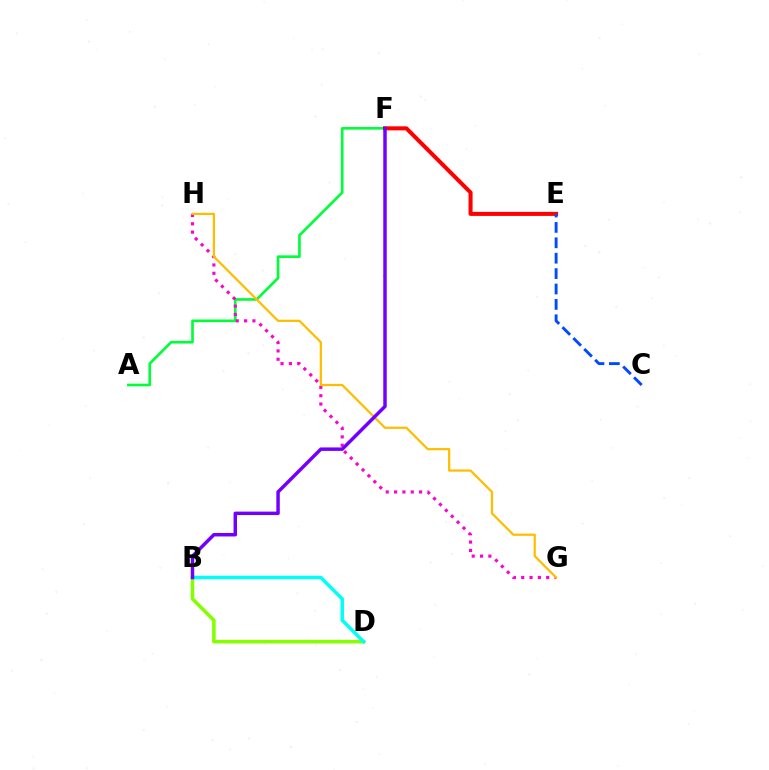{('A', 'F'): [{'color': '#00ff39', 'line_style': 'solid', 'thickness': 1.91}], ('B', 'D'): [{'color': '#84ff00', 'line_style': 'solid', 'thickness': 2.56}, {'color': '#00fff6', 'line_style': 'solid', 'thickness': 2.52}], ('G', 'H'): [{'color': '#ff00cf', 'line_style': 'dotted', 'thickness': 2.27}, {'color': '#ffbd00', 'line_style': 'solid', 'thickness': 1.61}], ('E', 'F'): [{'color': '#ff0000', 'line_style': 'solid', 'thickness': 2.91}], ('C', 'E'): [{'color': '#004bff', 'line_style': 'dashed', 'thickness': 2.09}], ('B', 'F'): [{'color': '#7200ff', 'line_style': 'solid', 'thickness': 2.5}]}